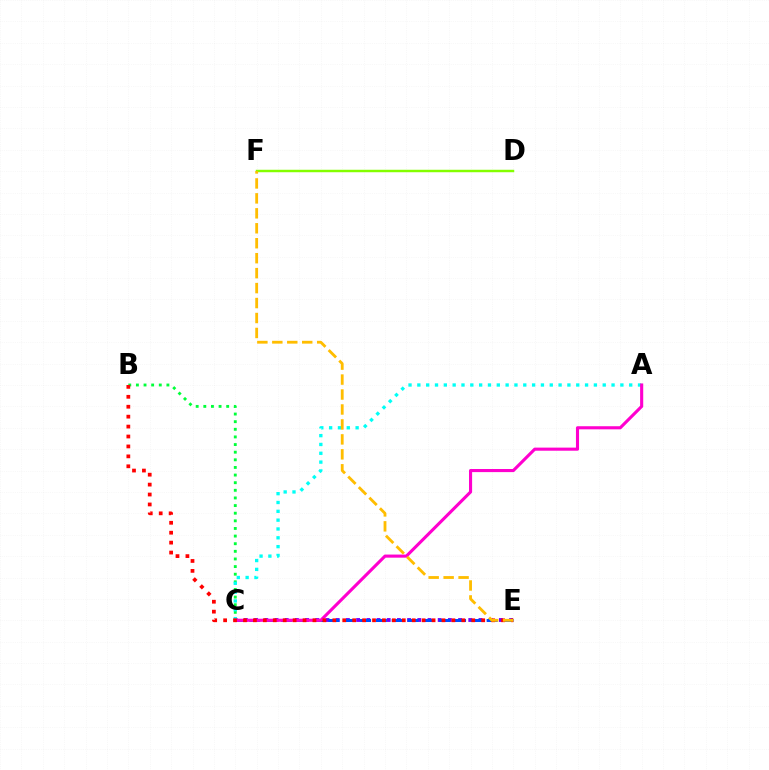{('C', 'E'): [{'color': '#7200ff', 'line_style': 'dotted', 'thickness': 2.77}, {'color': '#004bff', 'line_style': 'dashed', 'thickness': 2.15}], ('B', 'C'): [{'color': '#00ff39', 'line_style': 'dotted', 'thickness': 2.07}], ('A', 'C'): [{'color': '#00fff6', 'line_style': 'dotted', 'thickness': 2.4}, {'color': '#ff00cf', 'line_style': 'solid', 'thickness': 2.24}], ('D', 'F'): [{'color': '#84ff00', 'line_style': 'solid', 'thickness': 1.77}], ('B', 'E'): [{'color': '#ff0000', 'line_style': 'dotted', 'thickness': 2.7}], ('E', 'F'): [{'color': '#ffbd00', 'line_style': 'dashed', 'thickness': 2.03}]}